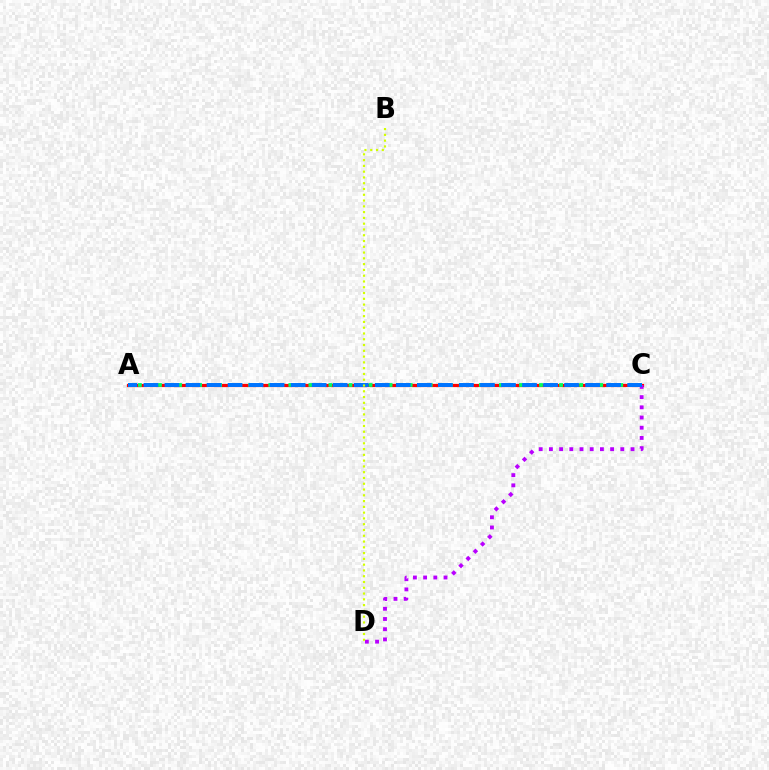{('A', 'C'): [{'color': '#ff0000', 'line_style': 'solid', 'thickness': 2.3}, {'color': '#00ff5c', 'line_style': 'dotted', 'thickness': 2.72}, {'color': '#0074ff', 'line_style': 'dashed', 'thickness': 2.86}], ('C', 'D'): [{'color': '#b900ff', 'line_style': 'dotted', 'thickness': 2.77}], ('B', 'D'): [{'color': '#d1ff00', 'line_style': 'dotted', 'thickness': 1.57}]}